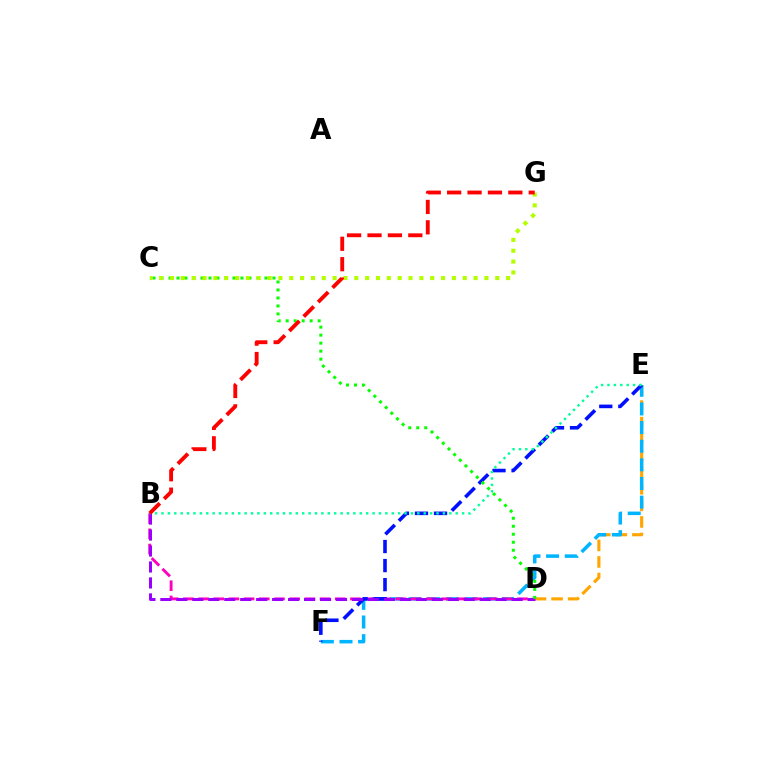{('D', 'E'): [{'color': '#ffa500', 'line_style': 'dashed', 'thickness': 2.25}], ('E', 'F'): [{'color': '#00b5ff', 'line_style': 'dashed', 'thickness': 2.53}, {'color': '#0010ff', 'line_style': 'dashed', 'thickness': 2.59}], ('B', 'D'): [{'color': '#ff00bd', 'line_style': 'dashed', 'thickness': 2.06}, {'color': '#9b00ff', 'line_style': 'dashed', 'thickness': 2.17}], ('B', 'E'): [{'color': '#00ff9d', 'line_style': 'dotted', 'thickness': 1.74}], ('C', 'D'): [{'color': '#08ff00', 'line_style': 'dotted', 'thickness': 2.17}], ('C', 'G'): [{'color': '#b3ff00', 'line_style': 'dotted', 'thickness': 2.95}], ('B', 'G'): [{'color': '#ff0000', 'line_style': 'dashed', 'thickness': 2.77}]}